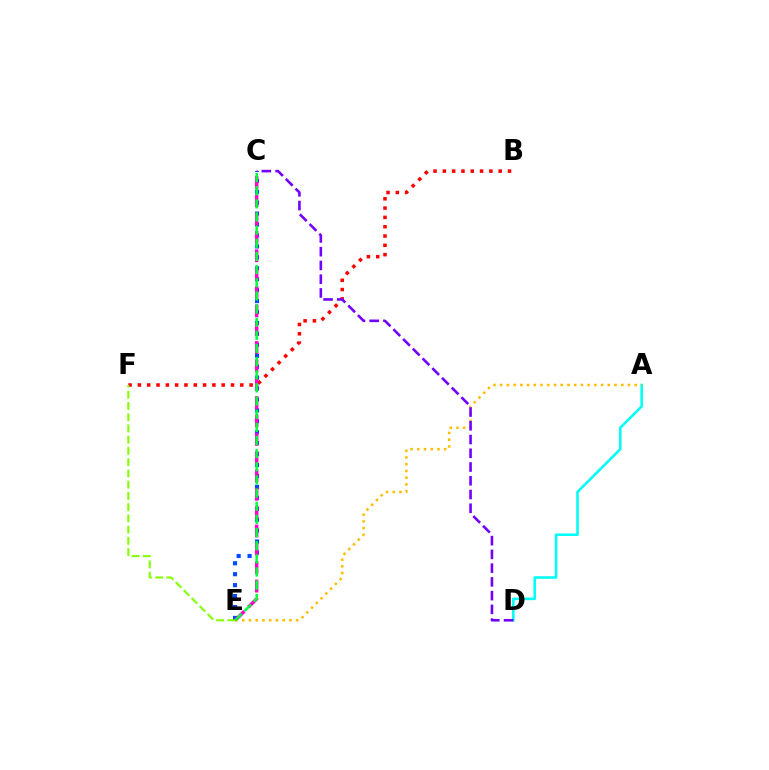{('B', 'F'): [{'color': '#ff0000', 'line_style': 'dotted', 'thickness': 2.53}], ('A', 'D'): [{'color': '#00fff6', 'line_style': 'solid', 'thickness': 1.86}], ('C', 'E'): [{'color': '#004bff', 'line_style': 'dotted', 'thickness': 2.97}, {'color': '#ff00cf', 'line_style': 'dashed', 'thickness': 2.49}, {'color': '#00ff39', 'line_style': 'dashed', 'thickness': 1.79}], ('A', 'E'): [{'color': '#ffbd00', 'line_style': 'dotted', 'thickness': 1.83}], ('C', 'D'): [{'color': '#7200ff', 'line_style': 'dashed', 'thickness': 1.87}], ('E', 'F'): [{'color': '#84ff00', 'line_style': 'dashed', 'thickness': 1.53}]}